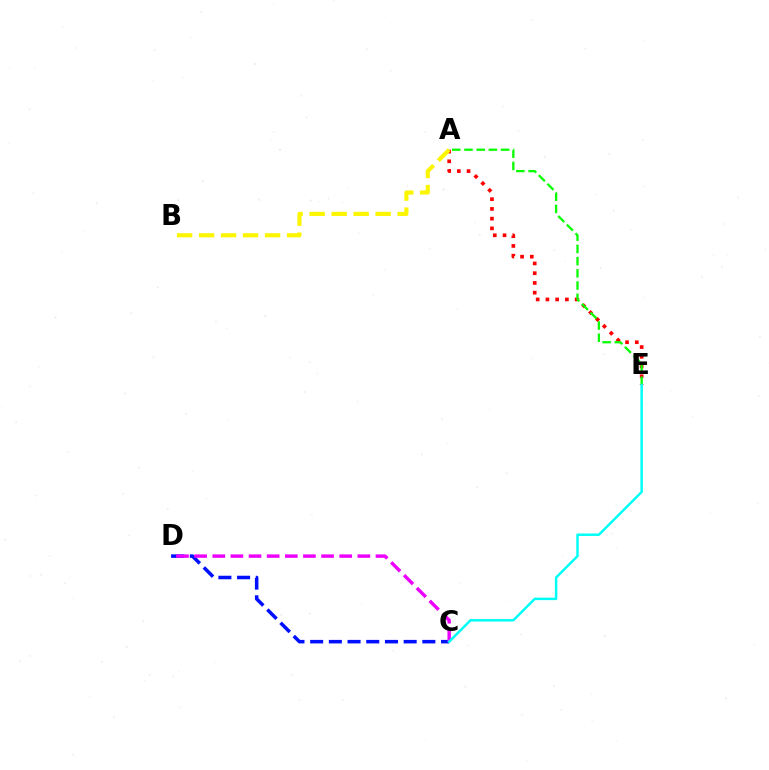{('A', 'E'): [{'color': '#ff0000', 'line_style': 'dotted', 'thickness': 2.64}, {'color': '#08ff00', 'line_style': 'dashed', 'thickness': 1.66}], ('A', 'B'): [{'color': '#fcf500', 'line_style': 'dashed', 'thickness': 2.99}], ('C', 'D'): [{'color': '#0010ff', 'line_style': 'dashed', 'thickness': 2.54}, {'color': '#ee00ff', 'line_style': 'dashed', 'thickness': 2.46}], ('C', 'E'): [{'color': '#00fff6', 'line_style': 'solid', 'thickness': 1.78}]}